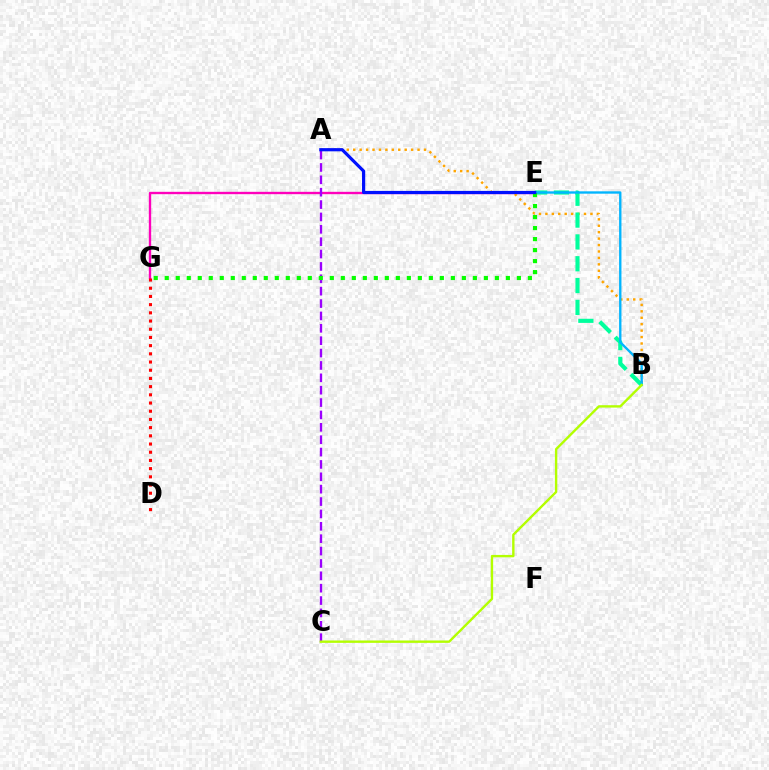{('E', 'G'): [{'color': '#ff00bd', 'line_style': 'solid', 'thickness': 1.7}, {'color': '#08ff00', 'line_style': 'dotted', 'thickness': 2.99}], ('A', 'B'): [{'color': '#ffa500', 'line_style': 'dotted', 'thickness': 1.75}], ('B', 'E'): [{'color': '#00ff9d', 'line_style': 'dashed', 'thickness': 2.96}, {'color': '#00b5ff', 'line_style': 'solid', 'thickness': 1.69}], ('A', 'C'): [{'color': '#9b00ff', 'line_style': 'dashed', 'thickness': 1.68}], ('B', 'C'): [{'color': '#b3ff00', 'line_style': 'solid', 'thickness': 1.72}], ('A', 'E'): [{'color': '#0010ff', 'line_style': 'solid', 'thickness': 2.3}], ('D', 'G'): [{'color': '#ff0000', 'line_style': 'dotted', 'thickness': 2.23}]}